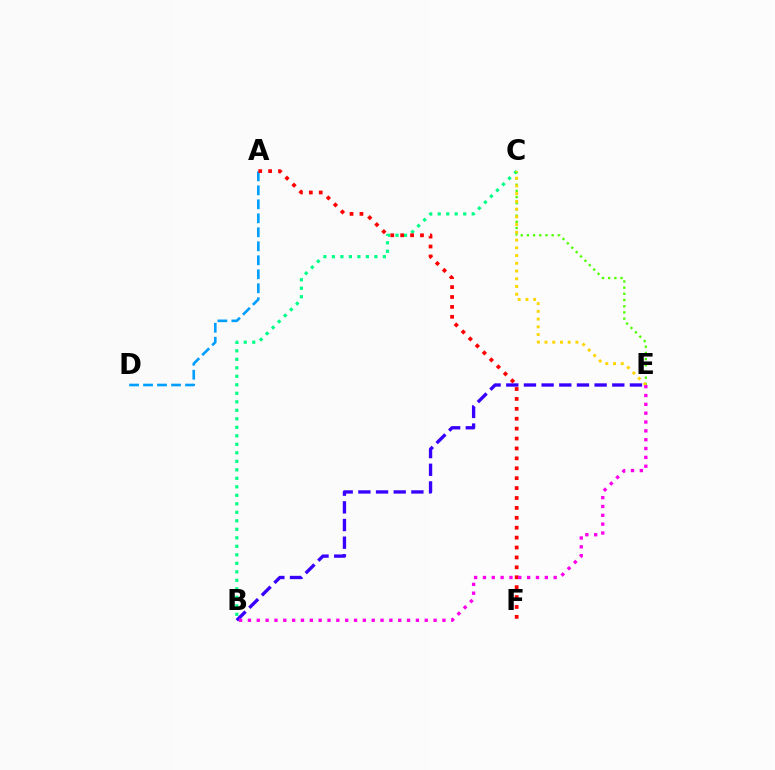{('B', 'C'): [{'color': '#00ff86', 'line_style': 'dotted', 'thickness': 2.31}], ('A', 'D'): [{'color': '#009eff', 'line_style': 'dashed', 'thickness': 1.9}], ('B', 'E'): [{'color': '#3700ff', 'line_style': 'dashed', 'thickness': 2.4}, {'color': '#ff00ed', 'line_style': 'dotted', 'thickness': 2.4}], ('C', 'E'): [{'color': '#4fff00', 'line_style': 'dotted', 'thickness': 1.68}, {'color': '#ffd500', 'line_style': 'dotted', 'thickness': 2.1}], ('A', 'F'): [{'color': '#ff0000', 'line_style': 'dotted', 'thickness': 2.69}]}